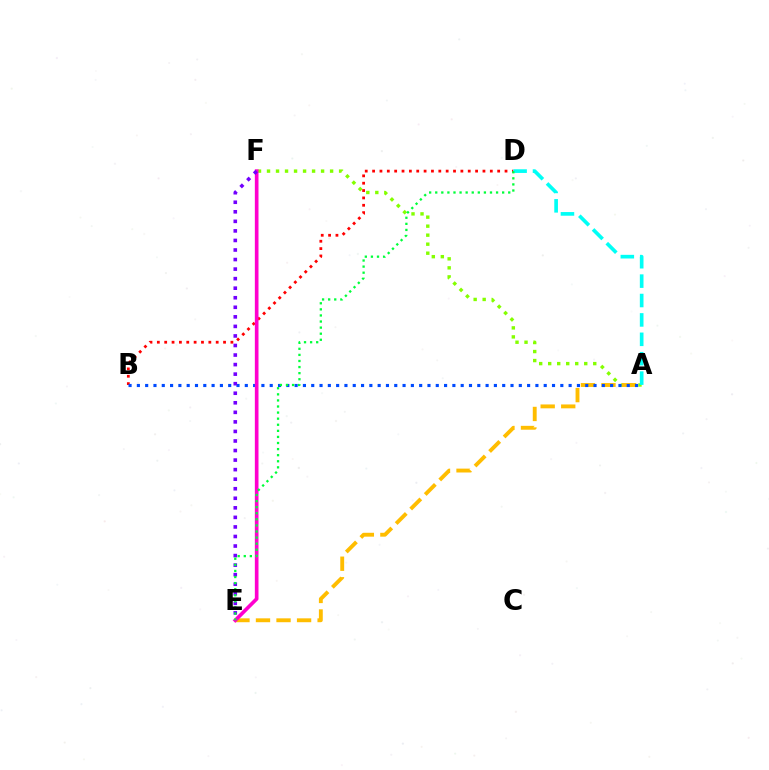{('A', 'F'): [{'color': '#84ff00', 'line_style': 'dotted', 'thickness': 2.45}], ('A', 'E'): [{'color': '#ffbd00', 'line_style': 'dashed', 'thickness': 2.79}], ('B', 'D'): [{'color': '#ff0000', 'line_style': 'dotted', 'thickness': 2.0}], ('A', 'B'): [{'color': '#004bff', 'line_style': 'dotted', 'thickness': 2.26}], ('A', 'D'): [{'color': '#00fff6', 'line_style': 'dashed', 'thickness': 2.64}], ('E', 'F'): [{'color': '#ff00cf', 'line_style': 'solid', 'thickness': 2.63}, {'color': '#7200ff', 'line_style': 'dotted', 'thickness': 2.59}], ('D', 'E'): [{'color': '#00ff39', 'line_style': 'dotted', 'thickness': 1.65}]}